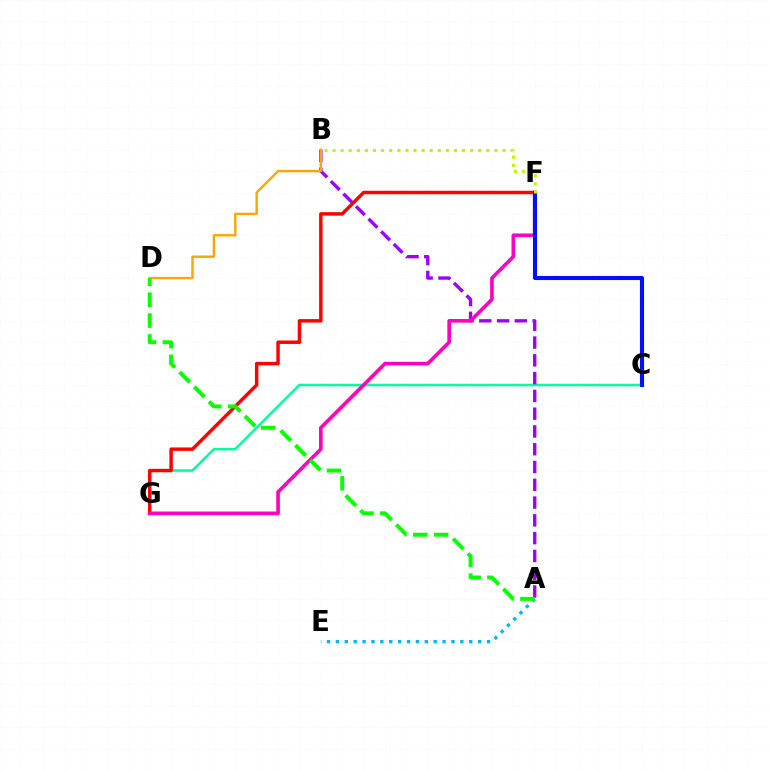{('C', 'G'): [{'color': '#00ff9d', 'line_style': 'solid', 'thickness': 1.84}], ('A', 'E'): [{'color': '#00b5ff', 'line_style': 'dotted', 'thickness': 2.42}], ('A', 'B'): [{'color': '#9b00ff', 'line_style': 'dashed', 'thickness': 2.42}], ('F', 'G'): [{'color': '#ff0000', 'line_style': 'solid', 'thickness': 2.49}, {'color': '#ff00bd', 'line_style': 'solid', 'thickness': 2.61}], ('B', 'D'): [{'color': '#ffa500', 'line_style': 'solid', 'thickness': 1.72}], ('C', 'F'): [{'color': '#0010ff', 'line_style': 'solid', 'thickness': 2.95}], ('A', 'D'): [{'color': '#08ff00', 'line_style': 'dashed', 'thickness': 2.84}], ('B', 'F'): [{'color': '#b3ff00', 'line_style': 'dotted', 'thickness': 2.2}]}